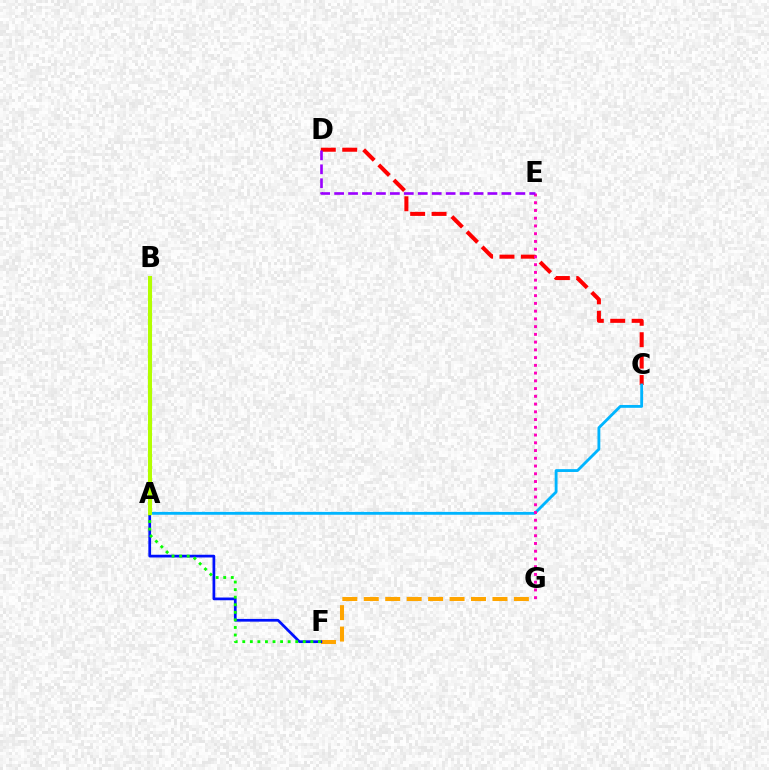{('C', 'D'): [{'color': '#ff0000', 'line_style': 'dashed', 'thickness': 2.91}], ('F', 'G'): [{'color': '#ffa500', 'line_style': 'dashed', 'thickness': 2.91}], ('A', 'F'): [{'color': '#0010ff', 'line_style': 'solid', 'thickness': 1.96}, {'color': '#08ff00', 'line_style': 'dotted', 'thickness': 2.06}], ('A', 'C'): [{'color': '#00b5ff', 'line_style': 'solid', 'thickness': 2.05}], ('A', 'B'): [{'color': '#00ff9d', 'line_style': 'dotted', 'thickness': 1.78}, {'color': '#b3ff00', 'line_style': 'solid', 'thickness': 2.94}], ('E', 'G'): [{'color': '#ff00bd', 'line_style': 'dotted', 'thickness': 2.1}], ('D', 'E'): [{'color': '#9b00ff', 'line_style': 'dashed', 'thickness': 1.89}]}